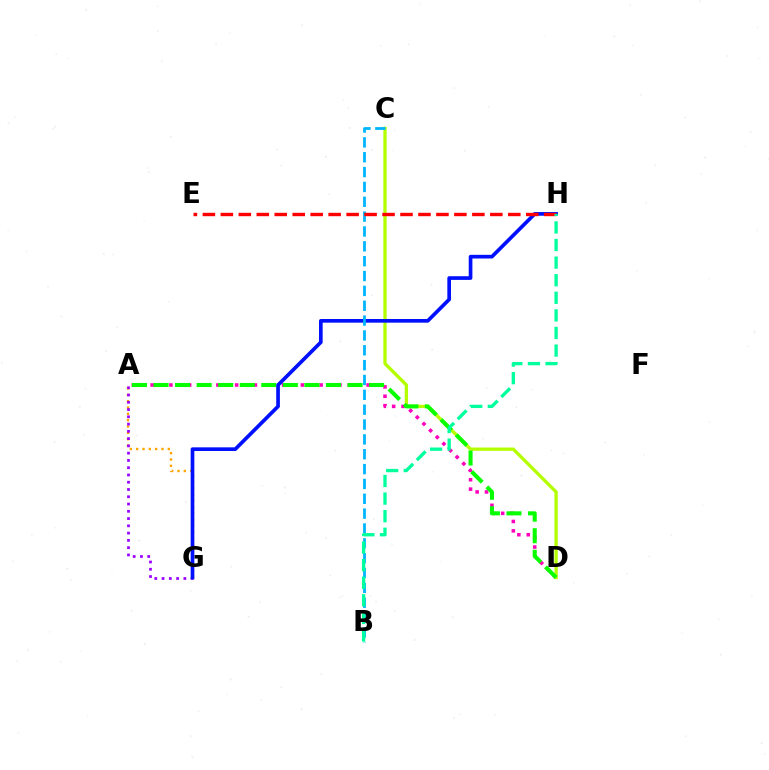{('A', 'G'): [{'color': '#ffa500', 'line_style': 'dotted', 'thickness': 1.72}, {'color': '#9b00ff', 'line_style': 'dotted', 'thickness': 1.97}], ('A', 'D'): [{'color': '#ff00bd', 'line_style': 'dotted', 'thickness': 2.55}, {'color': '#08ff00', 'line_style': 'dashed', 'thickness': 2.93}], ('C', 'D'): [{'color': '#b3ff00', 'line_style': 'solid', 'thickness': 2.38}], ('G', 'H'): [{'color': '#0010ff', 'line_style': 'solid', 'thickness': 2.65}], ('B', 'C'): [{'color': '#00b5ff', 'line_style': 'dashed', 'thickness': 2.02}], ('E', 'H'): [{'color': '#ff0000', 'line_style': 'dashed', 'thickness': 2.44}], ('B', 'H'): [{'color': '#00ff9d', 'line_style': 'dashed', 'thickness': 2.39}]}